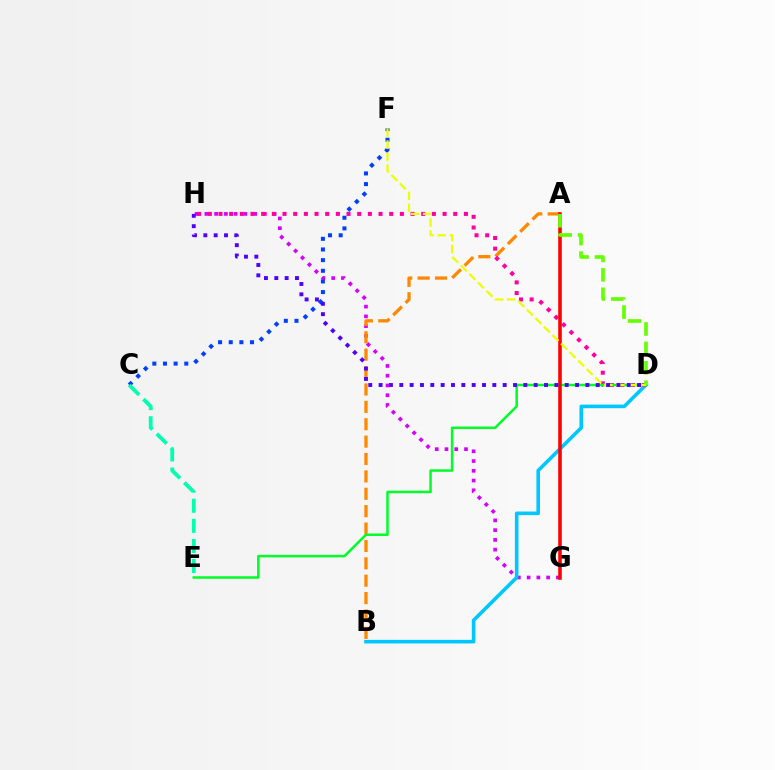{('G', 'H'): [{'color': '#d600ff', 'line_style': 'dotted', 'thickness': 2.65}], ('B', 'D'): [{'color': '#00c7ff', 'line_style': 'solid', 'thickness': 2.59}], ('A', 'B'): [{'color': '#ff8800', 'line_style': 'dashed', 'thickness': 2.36}], ('D', 'H'): [{'color': '#ff00a0', 'line_style': 'dotted', 'thickness': 2.9}, {'color': '#4f00ff', 'line_style': 'dotted', 'thickness': 2.81}], ('C', 'F'): [{'color': '#003fff', 'line_style': 'dotted', 'thickness': 2.89}], ('D', 'E'): [{'color': '#00ff27', 'line_style': 'solid', 'thickness': 1.81}], ('C', 'E'): [{'color': '#00ffaf', 'line_style': 'dashed', 'thickness': 2.73}], ('A', 'G'): [{'color': '#ff0000', 'line_style': 'solid', 'thickness': 2.57}], ('A', 'D'): [{'color': '#66ff00', 'line_style': 'dashed', 'thickness': 2.64}], ('D', 'F'): [{'color': '#eeff00', 'line_style': 'dashed', 'thickness': 1.64}]}